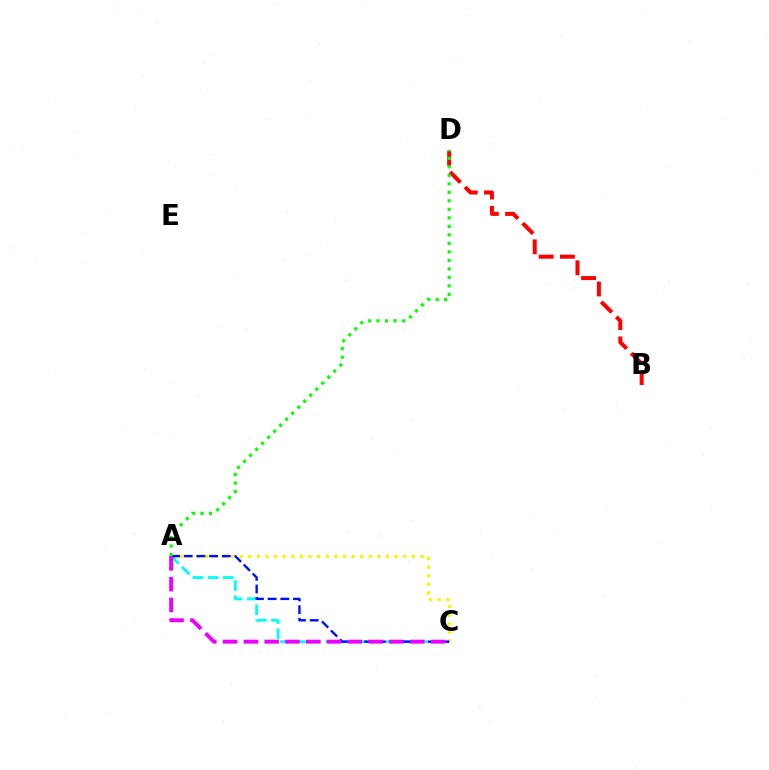{('A', 'C'): [{'color': '#fcf500', 'line_style': 'dotted', 'thickness': 2.34}, {'color': '#00fff6', 'line_style': 'dashed', 'thickness': 2.06}, {'color': '#0010ff', 'line_style': 'dashed', 'thickness': 1.72}, {'color': '#ee00ff', 'line_style': 'dashed', 'thickness': 2.82}], ('B', 'D'): [{'color': '#ff0000', 'line_style': 'dashed', 'thickness': 2.89}], ('A', 'D'): [{'color': '#08ff00', 'line_style': 'dotted', 'thickness': 2.31}]}